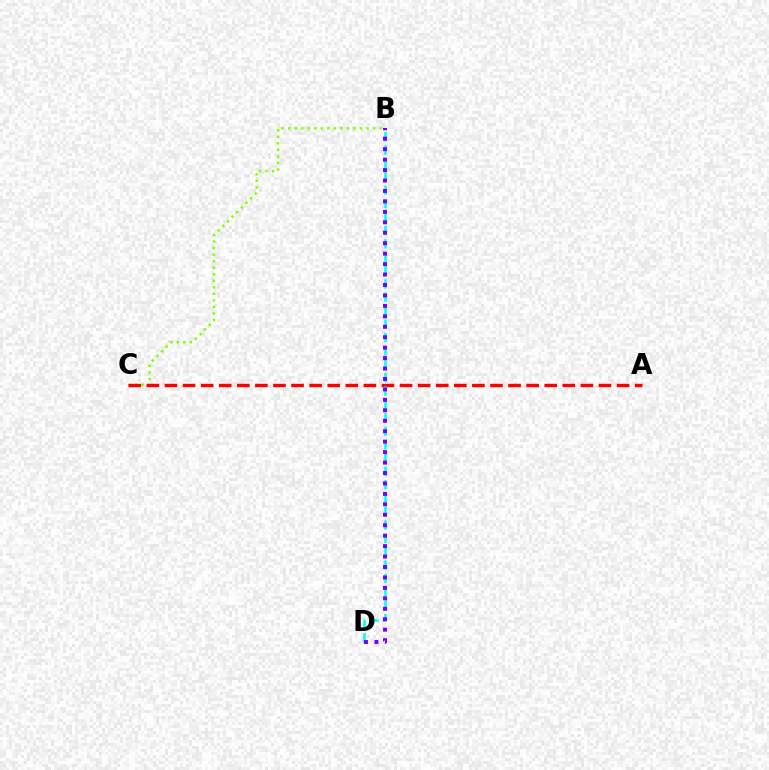{('B', 'C'): [{'color': '#84ff00', 'line_style': 'dotted', 'thickness': 1.78}], ('A', 'C'): [{'color': '#ff0000', 'line_style': 'dashed', 'thickness': 2.46}], ('B', 'D'): [{'color': '#00fff6', 'line_style': 'dashed', 'thickness': 1.82}, {'color': '#7200ff', 'line_style': 'dotted', 'thickness': 2.84}]}